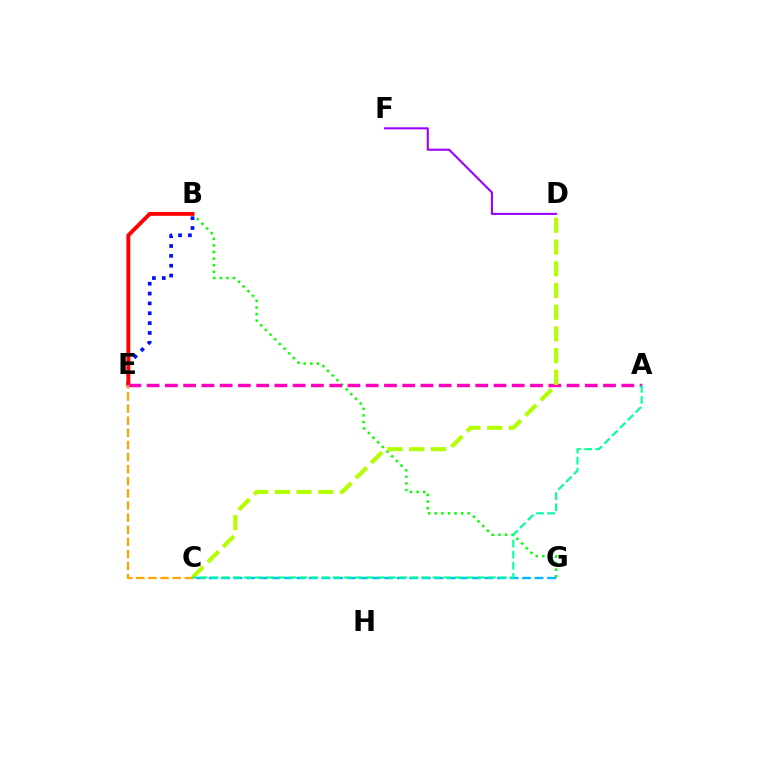{('B', 'G'): [{'color': '#08ff00', 'line_style': 'dotted', 'thickness': 1.79}], ('D', 'F'): [{'color': '#9b00ff', 'line_style': 'solid', 'thickness': 1.5}], ('C', 'G'): [{'color': '#00b5ff', 'line_style': 'dashed', 'thickness': 1.7}], ('B', 'E'): [{'color': '#0010ff', 'line_style': 'dotted', 'thickness': 2.67}, {'color': '#ff0000', 'line_style': 'solid', 'thickness': 2.78}], ('A', 'E'): [{'color': '#ff00bd', 'line_style': 'dashed', 'thickness': 2.48}], ('C', 'D'): [{'color': '#b3ff00', 'line_style': 'dashed', 'thickness': 2.95}], ('A', 'C'): [{'color': '#00ff9d', 'line_style': 'dashed', 'thickness': 1.51}], ('C', 'E'): [{'color': '#ffa500', 'line_style': 'dashed', 'thickness': 1.65}]}